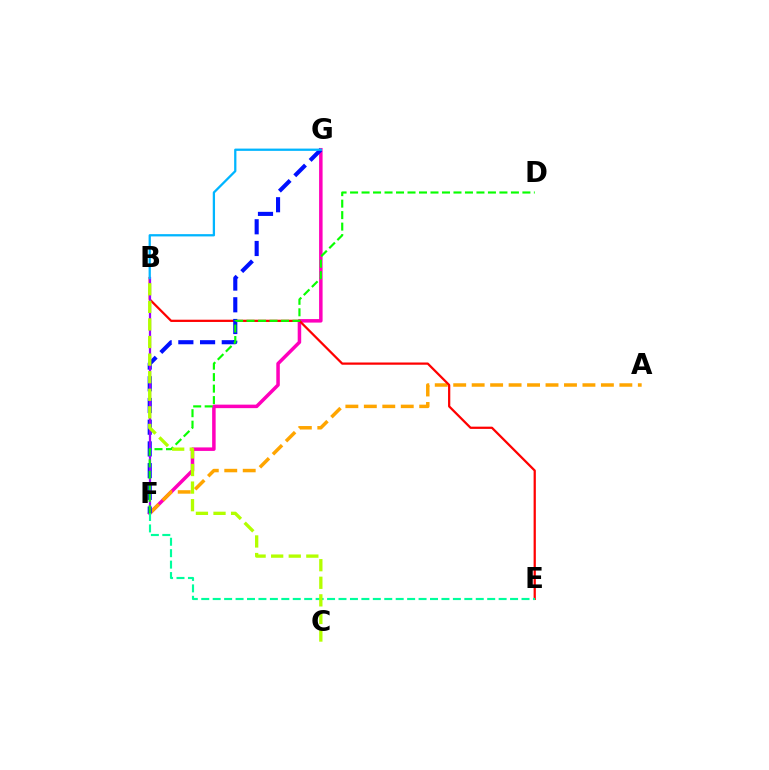{('F', 'G'): [{'color': '#ff00bd', 'line_style': 'solid', 'thickness': 2.52}, {'color': '#0010ff', 'line_style': 'dashed', 'thickness': 2.95}], ('A', 'F'): [{'color': '#ffa500', 'line_style': 'dashed', 'thickness': 2.51}], ('B', 'E'): [{'color': '#ff0000', 'line_style': 'solid', 'thickness': 1.61}], ('B', 'F'): [{'color': '#9b00ff', 'line_style': 'solid', 'thickness': 1.61}], ('E', 'F'): [{'color': '#00ff9d', 'line_style': 'dashed', 'thickness': 1.55}], ('D', 'F'): [{'color': '#08ff00', 'line_style': 'dashed', 'thickness': 1.56}], ('B', 'G'): [{'color': '#00b5ff', 'line_style': 'solid', 'thickness': 1.64}], ('B', 'C'): [{'color': '#b3ff00', 'line_style': 'dashed', 'thickness': 2.39}]}